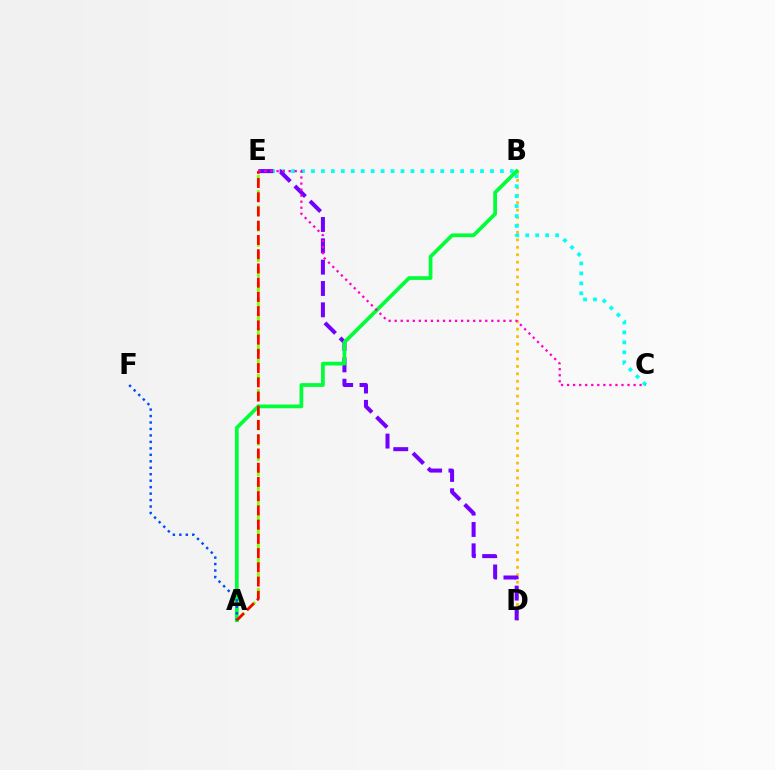{('B', 'D'): [{'color': '#ffbd00', 'line_style': 'dotted', 'thickness': 2.02}], ('C', 'E'): [{'color': '#00fff6', 'line_style': 'dotted', 'thickness': 2.7}, {'color': '#ff00cf', 'line_style': 'dotted', 'thickness': 1.64}], ('A', 'E'): [{'color': '#84ff00', 'line_style': 'dashed', 'thickness': 2.08}, {'color': '#ff0000', 'line_style': 'dashed', 'thickness': 1.93}], ('D', 'E'): [{'color': '#7200ff', 'line_style': 'dashed', 'thickness': 2.9}], ('A', 'B'): [{'color': '#00ff39', 'line_style': 'solid', 'thickness': 2.69}], ('A', 'F'): [{'color': '#004bff', 'line_style': 'dotted', 'thickness': 1.76}]}